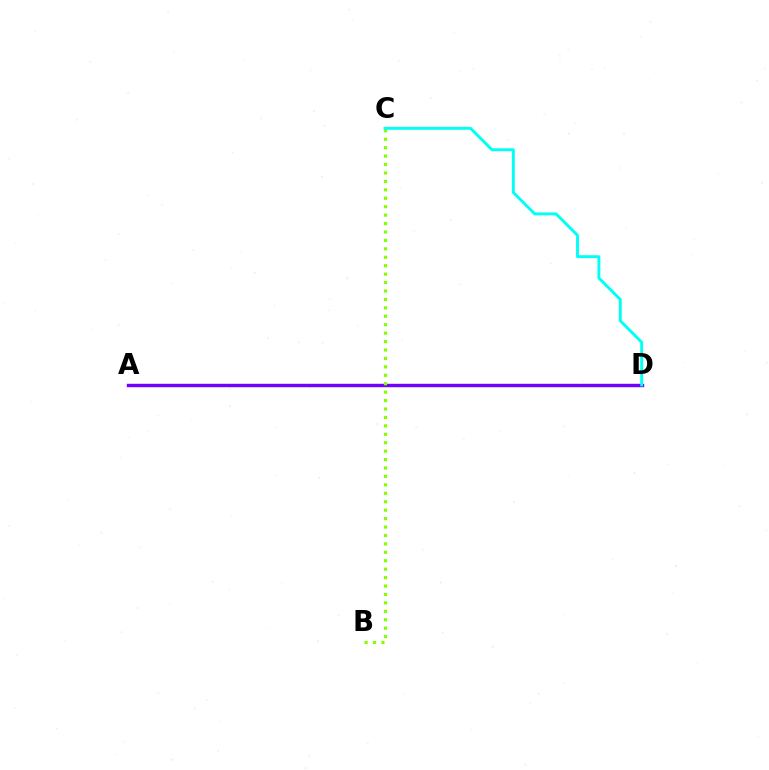{('A', 'D'): [{'color': '#ff0000', 'line_style': 'dotted', 'thickness': 2.18}, {'color': '#7200ff', 'line_style': 'solid', 'thickness': 2.44}], ('B', 'C'): [{'color': '#84ff00', 'line_style': 'dotted', 'thickness': 2.29}], ('C', 'D'): [{'color': '#00fff6', 'line_style': 'solid', 'thickness': 2.1}]}